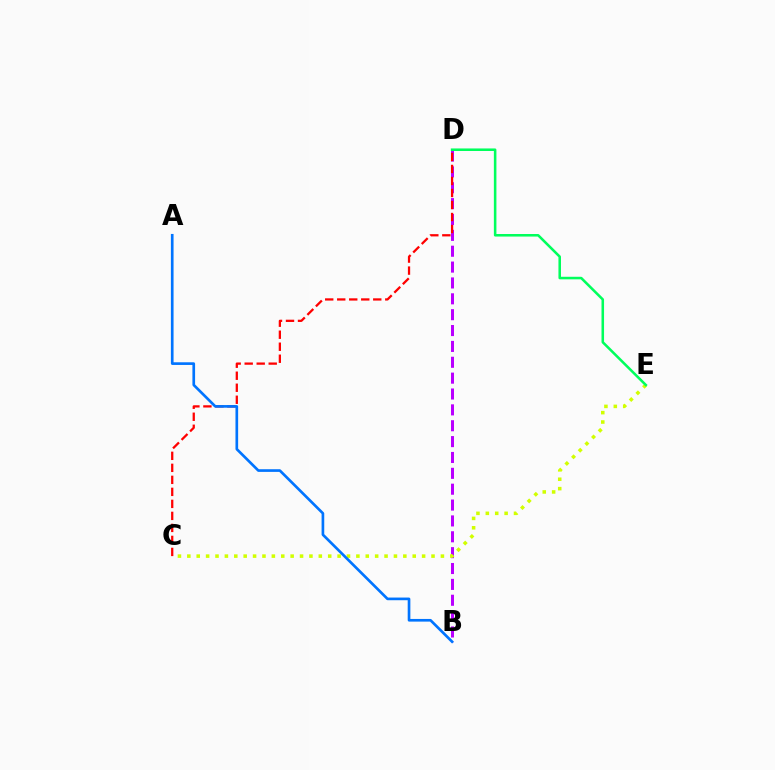{('B', 'D'): [{'color': '#b900ff', 'line_style': 'dashed', 'thickness': 2.16}], ('C', 'D'): [{'color': '#ff0000', 'line_style': 'dashed', 'thickness': 1.63}], ('C', 'E'): [{'color': '#d1ff00', 'line_style': 'dotted', 'thickness': 2.55}], ('D', 'E'): [{'color': '#00ff5c', 'line_style': 'solid', 'thickness': 1.84}], ('A', 'B'): [{'color': '#0074ff', 'line_style': 'solid', 'thickness': 1.92}]}